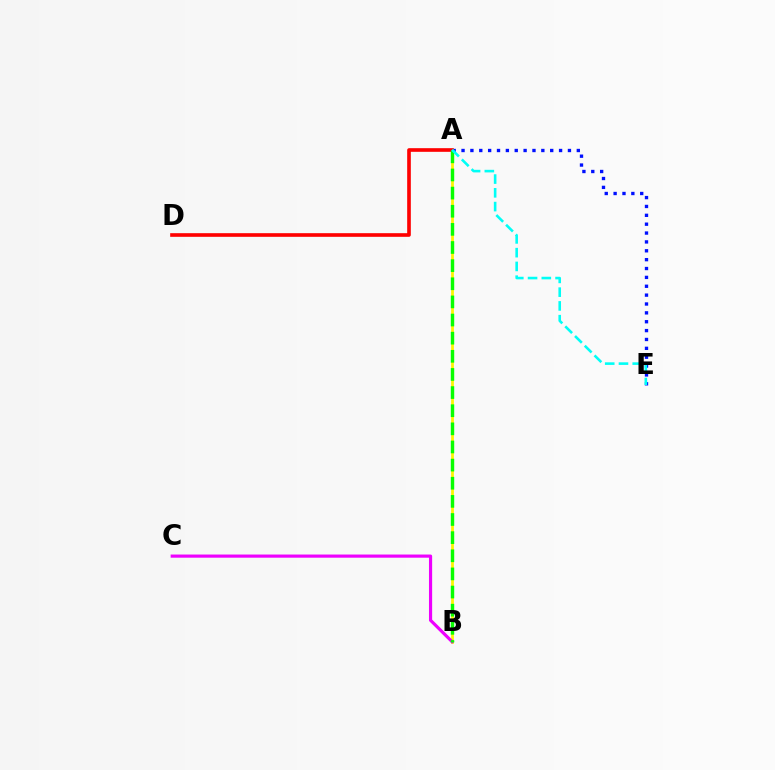{('A', 'B'): [{'color': '#fcf500', 'line_style': 'solid', 'thickness': 1.99}, {'color': '#08ff00', 'line_style': 'dashed', 'thickness': 2.46}], ('A', 'E'): [{'color': '#0010ff', 'line_style': 'dotted', 'thickness': 2.41}, {'color': '#00fff6', 'line_style': 'dashed', 'thickness': 1.87}], ('A', 'D'): [{'color': '#ff0000', 'line_style': 'solid', 'thickness': 2.62}], ('B', 'C'): [{'color': '#ee00ff', 'line_style': 'solid', 'thickness': 2.28}]}